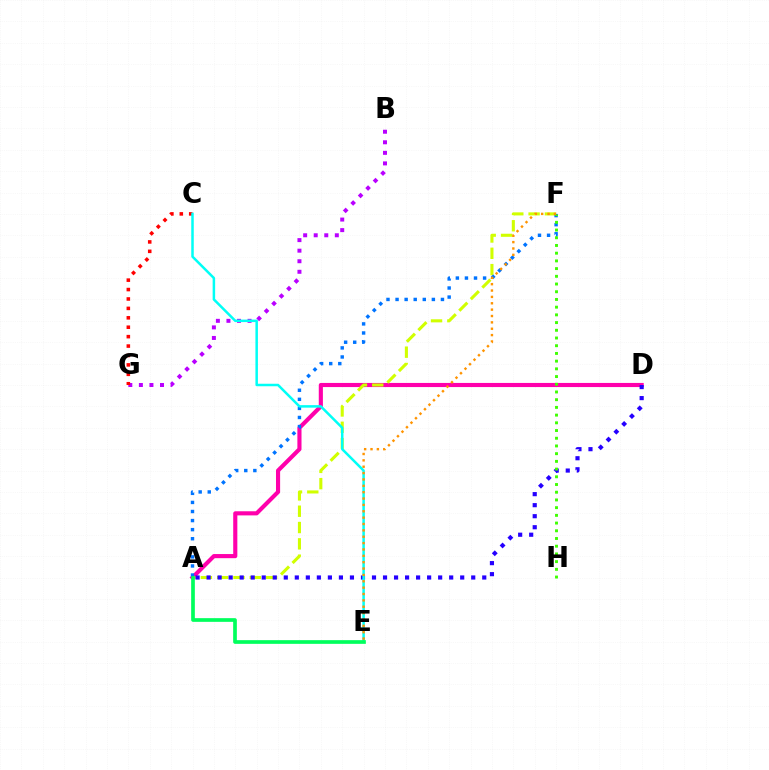{('A', 'D'): [{'color': '#ff00ac', 'line_style': 'solid', 'thickness': 2.97}, {'color': '#2500ff', 'line_style': 'dotted', 'thickness': 3.0}], ('A', 'F'): [{'color': '#d1ff00', 'line_style': 'dashed', 'thickness': 2.22}, {'color': '#0074ff', 'line_style': 'dotted', 'thickness': 2.47}], ('B', 'G'): [{'color': '#b900ff', 'line_style': 'dotted', 'thickness': 2.87}], ('C', 'G'): [{'color': '#ff0000', 'line_style': 'dotted', 'thickness': 2.56}], ('F', 'H'): [{'color': '#3dff00', 'line_style': 'dotted', 'thickness': 2.1}], ('C', 'E'): [{'color': '#00fff6', 'line_style': 'solid', 'thickness': 1.8}], ('E', 'F'): [{'color': '#ff9400', 'line_style': 'dotted', 'thickness': 1.73}], ('A', 'E'): [{'color': '#00ff5c', 'line_style': 'solid', 'thickness': 2.65}]}